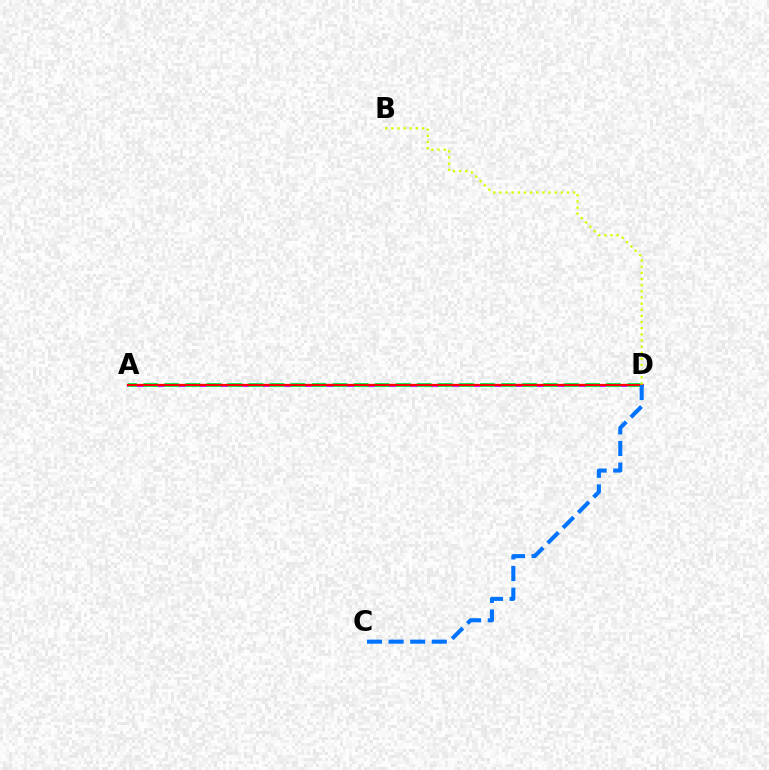{('A', 'D'): [{'color': '#b900ff', 'line_style': 'solid', 'thickness': 1.94}, {'color': '#00ff5c', 'line_style': 'dashed', 'thickness': 2.86}, {'color': '#ff0000', 'line_style': 'solid', 'thickness': 1.6}], ('C', 'D'): [{'color': '#0074ff', 'line_style': 'dashed', 'thickness': 2.93}], ('B', 'D'): [{'color': '#d1ff00', 'line_style': 'dotted', 'thickness': 1.67}]}